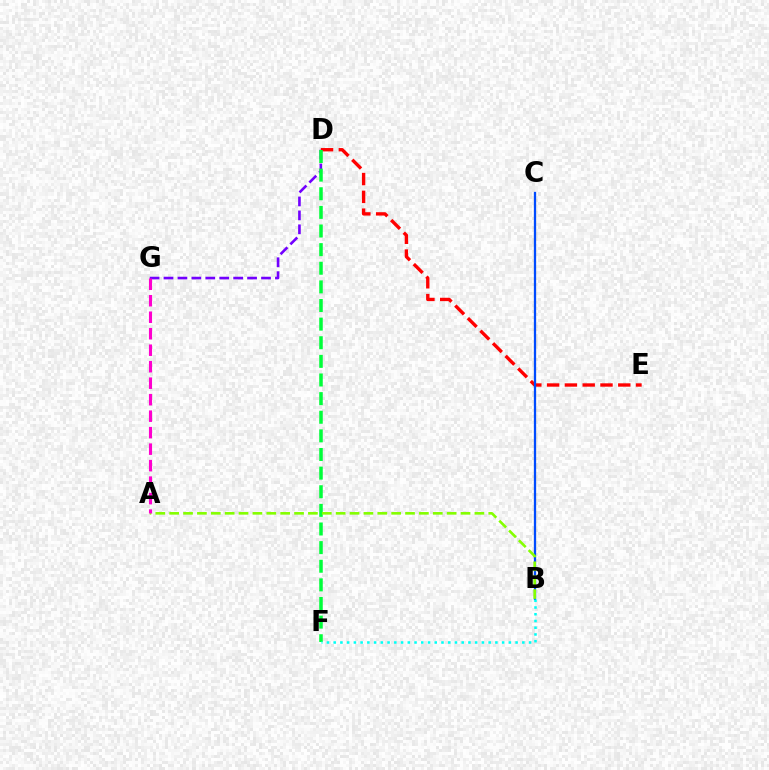{('B', 'C'): [{'color': '#ffbd00', 'line_style': 'dotted', 'thickness': 1.54}, {'color': '#004bff', 'line_style': 'solid', 'thickness': 1.63}], ('D', 'G'): [{'color': '#7200ff', 'line_style': 'dashed', 'thickness': 1.89}], ('D', 'E'): [{'color': '#ff0000', 'line_style': 'dashed', 'thickness': 2.42}], ('D', 'F'): [{'color': '#00ff39', 'line_style': 'dashed', 'thickness': 2.53}], ('A', 'B'): [{'color': '#84ff00', 'line_style': 'dashed', 'thickness': 1.88}], ('B', 'F'): [{'color': '#00fff6', 'line_style': 'dotted', 'thickness': 1.83}], ('A', 'G'): [{'color': '#ff00cf', 'line_style': 'dashed', 'thickness': 2.24}]}